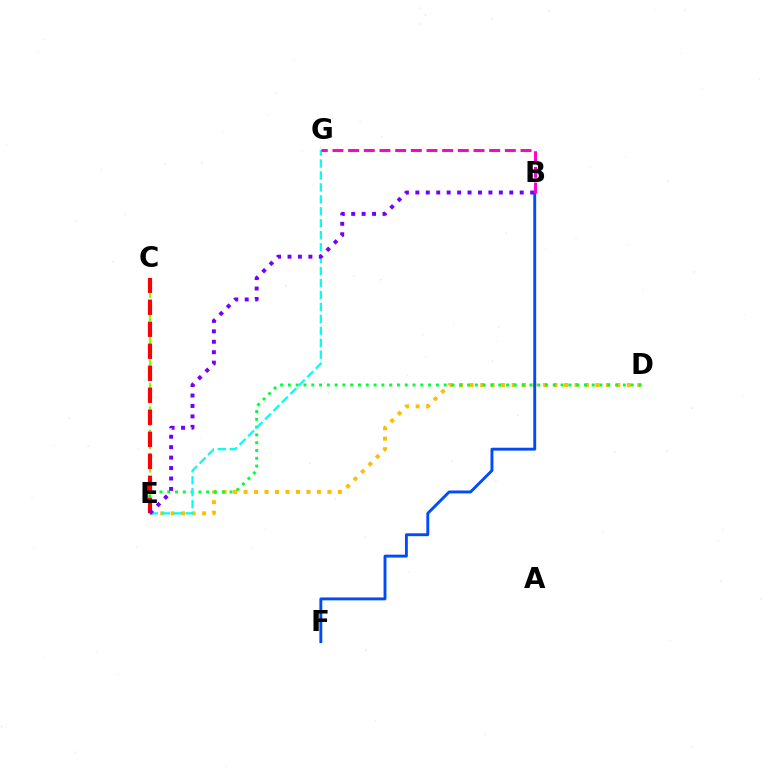{('D', 'E'): [{'color': '#ffbd00', 'line_style': 'dotted', 'thickness': 2.85}, {'color': '#00ff39', 'line_style': 'dotted', 'thickness': 2.12}], ('C', 'E'): [{'color': '#84ff00', 'line_style': 'dashed', 'thickness': 1.58}, {'color': '#ff0000', 'line_style': 'dashed', 'thickness': 2.99}], ('E', 'G'): [{'color': '#00fff6', 'line_style': 'dashed', 'thickness': 1.62}], ('B', 'E'): [{'color': '#7200ff', 'line_style': 'dotted', 'thickness': 2.84}], ('B', 'F'): [{'color': '#004bff', 'line_style': 'solid', 'thickness': 2.08}], ('B', 'G'): [{'color': '#ff00cf', 'line_style': 'dashed', 'thickness': 2.13}]}